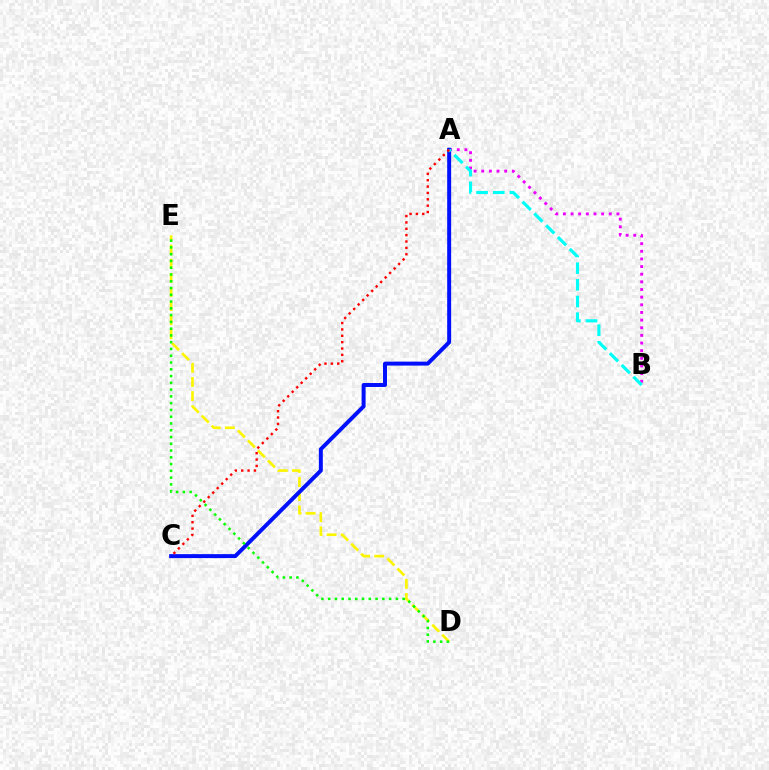{('D', 'E'): [{'color': '#fcf500', 'line_style': 'dashed', 'thickness': 1.92}, {'color': '#08ff00', 'line_style': 'dotted', 'thickness': 1.84}], ('A', 'B'): [{'color': '#ee00ff', 'line_style': 'dotted', 'thickness': 2.08}, {'color': '#00fff6', 'line_style': 'dashed', 'thickness': 2.27}], ('A', 'C'): [{'color': '#0010ff', 'line_style': 'solid', 'thickness': 2.86}, {'color': '#ff0000', 'line_style': 'dotted', 'thickness': 1.73}]}